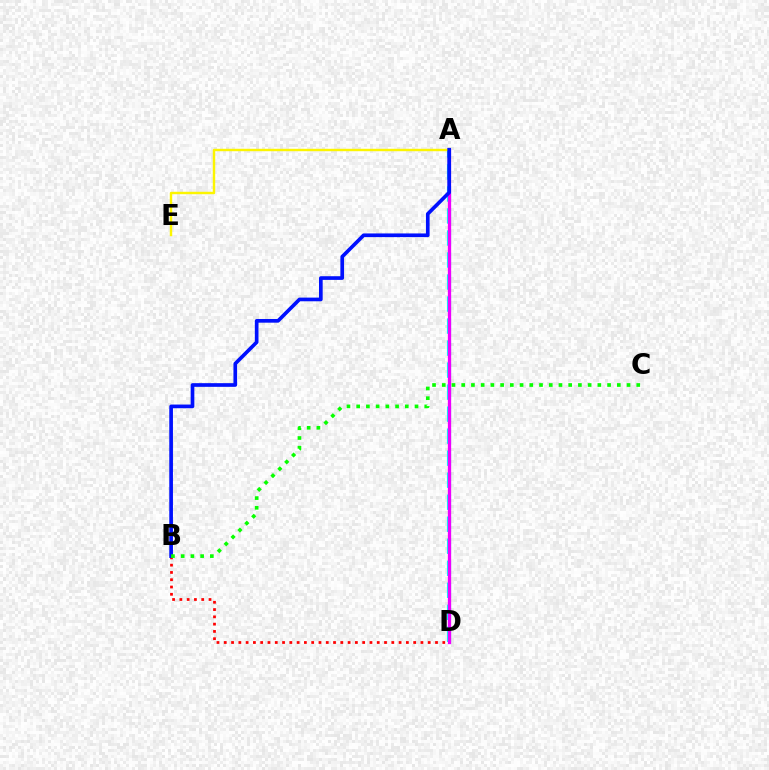{('A', 'D'): [{'color': '#00fff6', 'line_style': 'dashed', 'thickness': 2.99}, {'color': '#ee00ff', 'line_style': 'solid', 'thickness': 2.38}], ('A', 'E'): [{'color': '#fcf500', 'line_style': 'solid', 'thickness': 1.75}], ('B', 'D'): [{'color': '#ff0000', 'line_style': 'dotted', 'thickness': 1.98}], ('A', 'B'): [{'color': '#0010ff', 'line_style': 'solid', 'thickness': 2.65}], ('B', 'C'): [{'color': '#08ff00', 'line_style': 'dotted', 'thickness': 2.64}]}